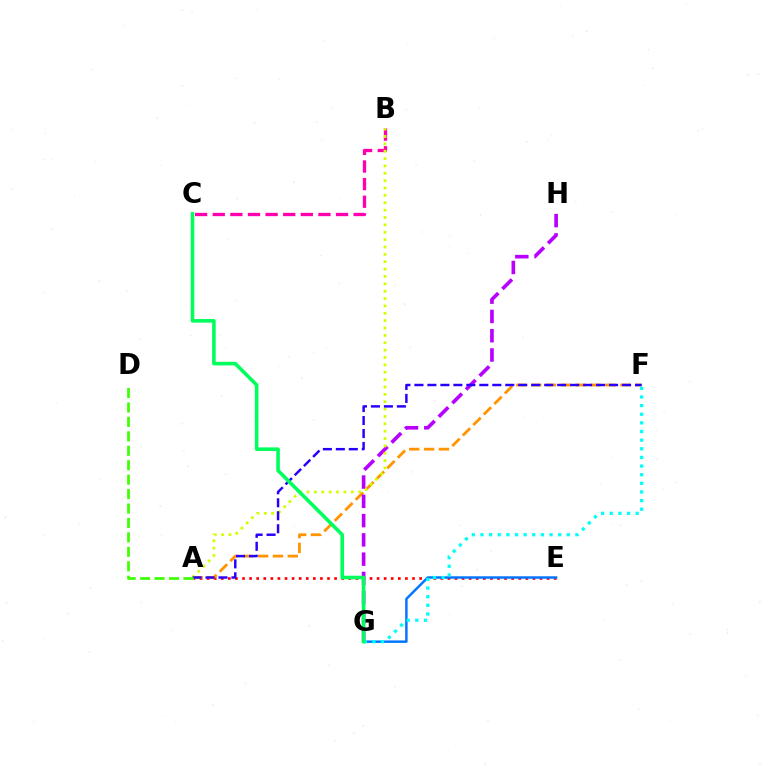{('A', 'E'): [{'color': '#ff0000', 'line_style': 'dotted', 'thickness': 1.92}], ('E', 'G'): [{'color': '#0074ff', 'line_style': 'solid', 'thickness': 1.76}], ('A', 'F'): [{'color': '#ff9400', 'line_style': 'dashed', 'thickness': 2.02}, {'color': '#2500ff', 'line_style': 'dashed', 'thickness': 1.76}], ('G', 'H'): [{'color': '#b900ff', 'line_style': 'dashed', 'thickness': 2.62}], ('B', 'C'): [{'color': '#ff00ac', 'line_style': 'dashed', 'thickness': 2.39}], ('A', 'B'): [{'color': '#d1ff00', 'line_style': 'dotted', 'thickness': 2.0}], ('F', 'G'): [{'color': '#00fff6', 'line_style': 'dotted', 'thickness': 2.35}], ('C', 'G'): [{'color': '#00ff5c', 'line_style': 'solid', 'thickness': 2.59}], ('A', 'D'): [{'color': '#3dff00', 'line_style': 'dashed', 'thickness': 1.96}]}